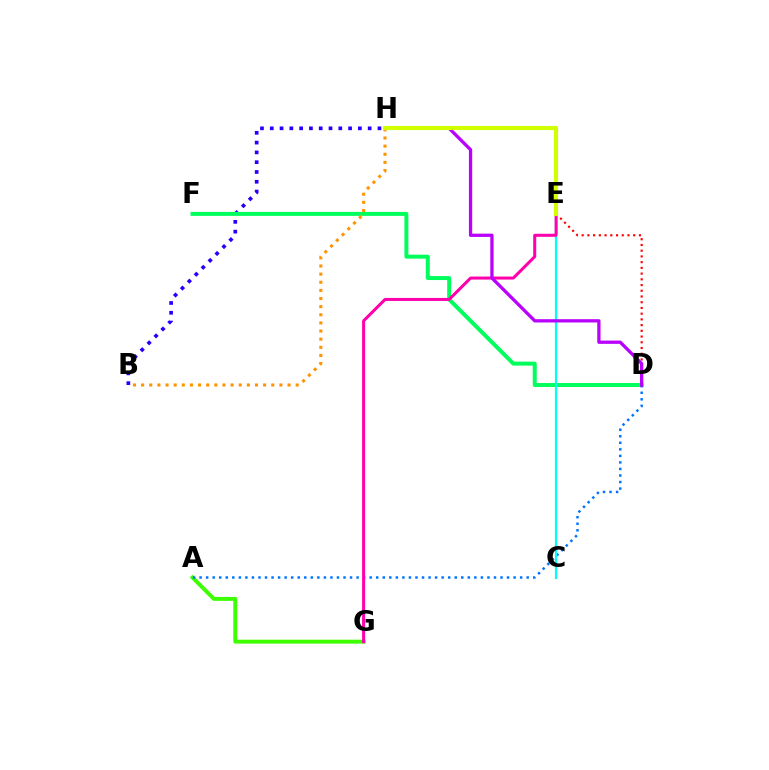{('A', 'G'): [{'color': '#3dff00', 'line_style': 'solid', 'thickness': 2.82}], ('B', 'H'): [{'color': '#2500ff', 'line_style': 'dotted', 'thickness': 2.66}, {'color': '#ff9400', 'line_style': 'dotted', 'thickness': 2.21}], ('D', 'F'): [{'color': '#00ff5c', 'line_style': 'solid', 'thickness': 2.86}], ('A', 'D'): [{'color': '#0074ff', 'line_style': 'dotted', 'thickness': 1.78}], ('D', 'E'): [{'color': '#ff0000', 'line_style': 'dotted', 'thickness': 1.56}], ('C', 'E'): [{'color': '#00fff6', 'line_style': 'solid', 'thickness': 1.6}], ('E', 'G'): [{'color': '#ff00ac', 'line_style': 'solid', 'thickness': 2.18}], ('D', 'H'): [{'color': '#b900ff', 'line_style': 'solid', 'thickness': 2.36}], ('E', 'H'): [{'color': '#d1ff00', 'line_style': 'solid', 'thickness': 2.98}]}